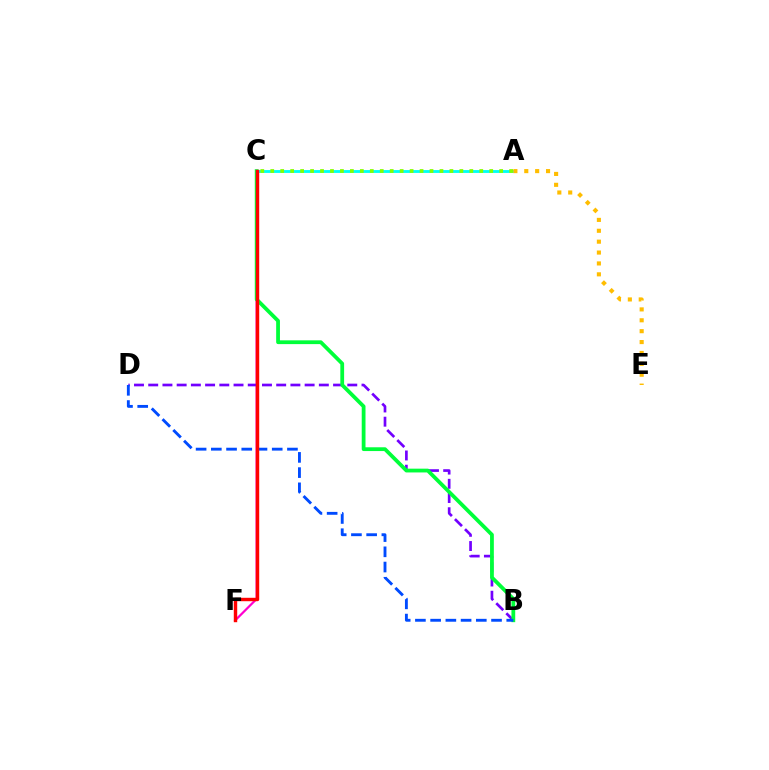{('C', 'F'): [{'color': '#ff00cf', 'line_style': 'solid', 'thickness': 1.6}, {'color': '#ff0000', 'line_style': 'solid', 'thickness': 2.47}], ('B', 'D'): [{'color': '#7200ff', 'line_style': 'dashed', 'thickness': 1.93}, {'color': '#004bff', 'line_style': 'dashed', 'thickness': 2.07}], ('A', 'C'): [{'color': '#00fff6', 'line_style': 'solid', 'thickness': 2.05}, {'color': '#84ff00', 'line_style': 'dotted', 'thickness': 2.7}], ('B', 'C'): [{'color': '#00ff39', 'line_style': 'solid', 'thickness': 2.72}], ('A', 'E'): [{'color': '#ffbd00', 'line_style': 'dotted', 'thickness': 2.96}]}